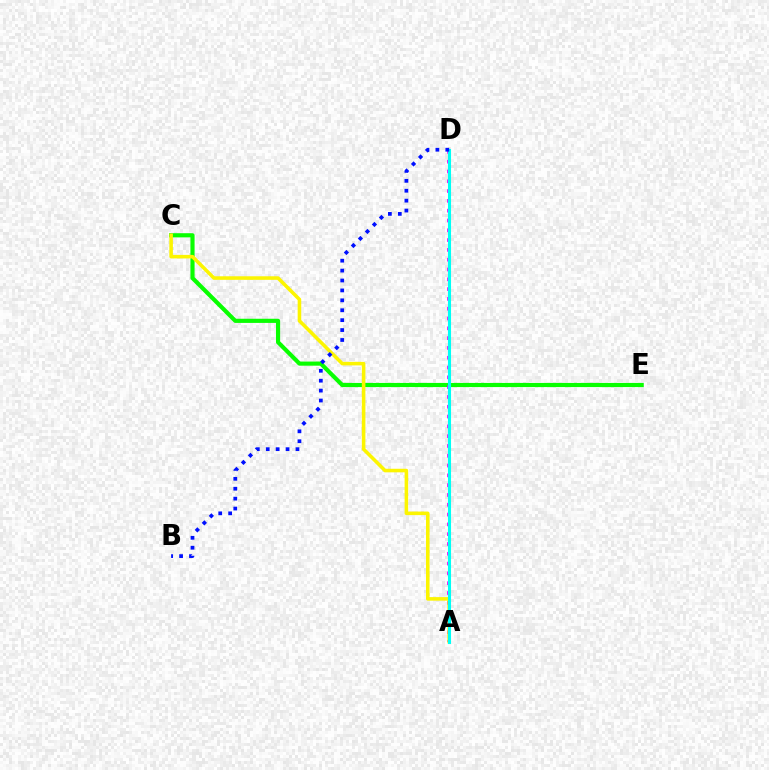{('A', 'D'): [{'color': '#ff0000', 'line_style': 'dashed', 'thickness': 1.91}, {'color': '#ee00ff', 'line_style': 'dotted', 'thickness': 2.66}, {'color': '#00fff6', 'line_style': 'solid', 'thickness': 2.21}], ('C', 'E'): [{'color': '#08ff00', 'line_style': 'solid', 'thickness': 2.99}], ('A', 'C'): [{'color': '#fcf500', 'line_style': 'solid', 'thickness': 2.56}], ('B', 'D'): [{'color': '#0010ff', 'line_style': 'dotted', 'thickness': 2.69}]}